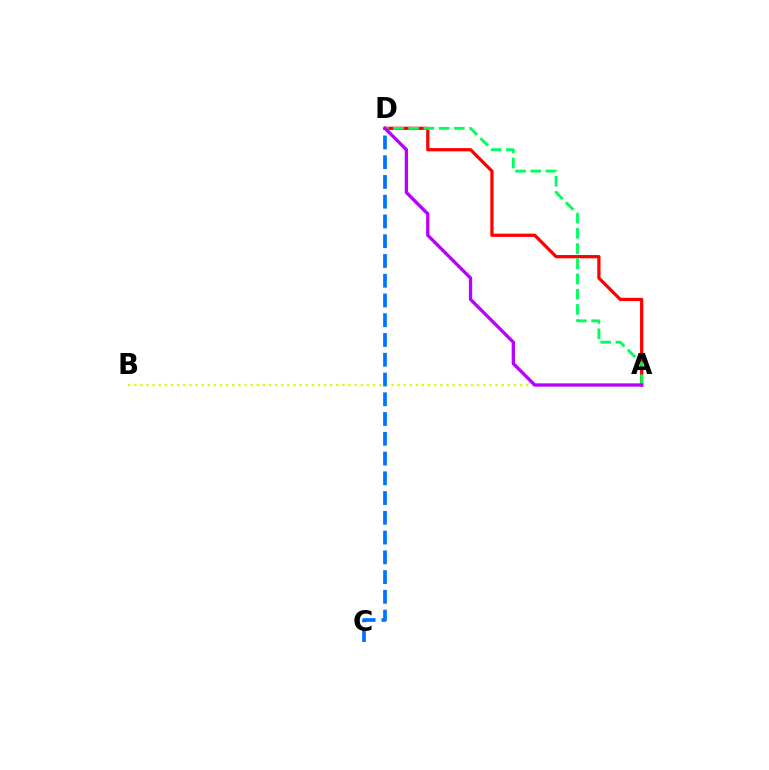{('A', 'D'): [{'color': '#ff0000', 'line_style': 'solid', 'thickness': 2.34}, {'color': '#00ff5c', 'line_style': 'dashed', 'thickness': 2.07}, {'color': '#b900ff', 'line_style': 'solid', 'thickness': 2.39}], ('A', 'B'): [{'color': '#d1ff00', 'line_style': 'dotted', 'thickness': 1.66}], ('C', 'D'): [{'color': '#0074ff', 'line_style': 'dashed', 'thickness': 2.68}]}